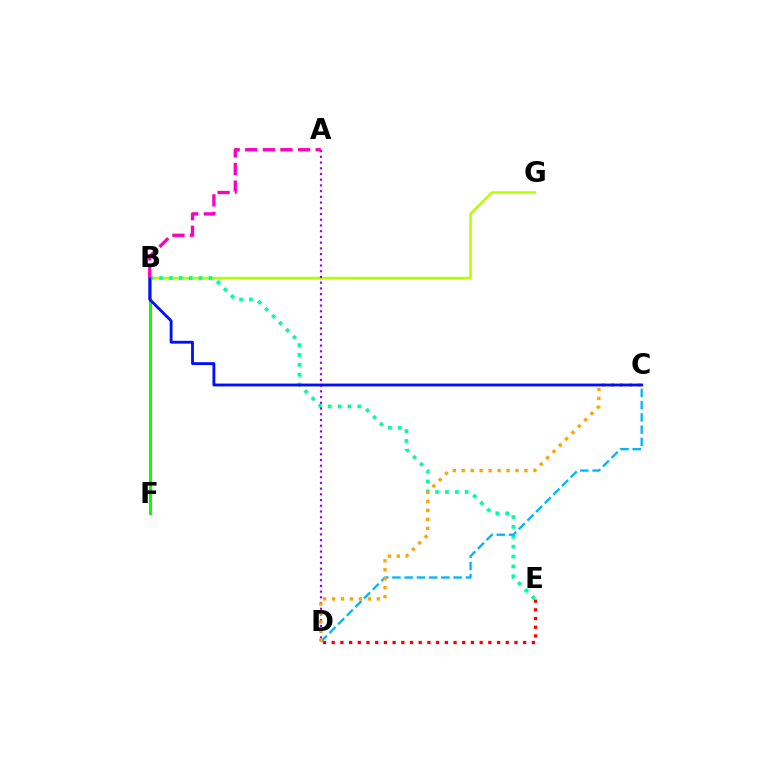{('B', 'G'): [{'color': '#b3ff00', 'line_style': 'solid', 'thickness': 1.81}], ('B', 'E'): [{'color': '#00ff9d', 'line_style': 'dotted', 'thickness': 2.68}], ('A', 'D'): [{'color': '#9b00ff', 'line_style': 'dotted', 'thickness': 1.55}], ('C', 'D'): [{'color': '#00b5ff', 'line_style': 'dashed', 'thickness': 1.66}, {'color': '#ffa500', 'line_style': 'dotted', 'thickness': 2.43}], ('B', 'F'): [{'color': '#08ff00', 'line_style': 'solid', 'thickness': 2.15}], ('B', 'C'): [{'color': '#0010ff', 'line_style': 'solid', 'thickness': 2.04}], ('A', 'B'): [{'color': '#ff00bd', 'line_style': 'dashed', 'thickness': 2.39}], ('D', 'E'): [{'color': '#ff0000', 'line_style': 'dotted', 'thickness': 2.36}]}